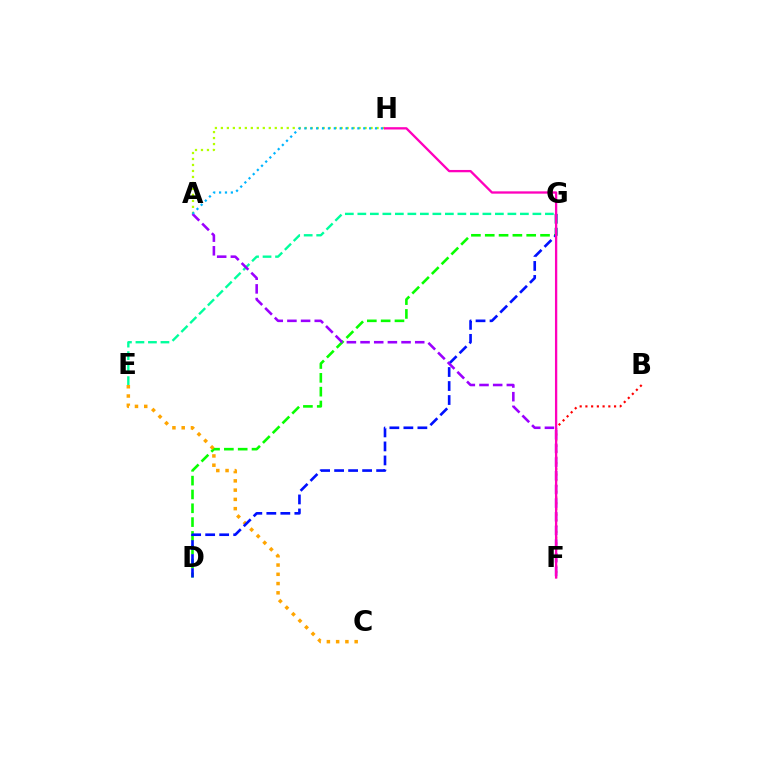{('D', 'G'): [{'color': '#08ff00', 'line_style': 'dashed', 'thickness': 1.88}, {'color': '#0010ff', 'line_style': 'dashed', 'thickness': 1.9}], ('B', 'F'): [{'color': '#ff0000', 'line_style': 'dotted', 'thickness': 1.56}], ('C', 'E'): [{'color': '#ffa500', 'line_style': 'dotted', 'thickness': 2.52}], ('E', 'G'): [{'color': '#00ff9d', 'line_style': 'dashed', 'thickness': 1.7}], ('A', 'H'): [{'color': '#b3ff00', 'line_style': 'dotted', 'thickness': 1.63}, {'color': '#00b5ff', 'line_style': 'dotted', 'thickness': 1.6}], ('A', 'F'): [{'color': '#9b00ff', 'line_style': 'dashed', 'thickness': 1.86}], ('F', 'H'): [{'color': '#ff00bd', 'line_style': 'solid', 'thickness': 1.66}]}